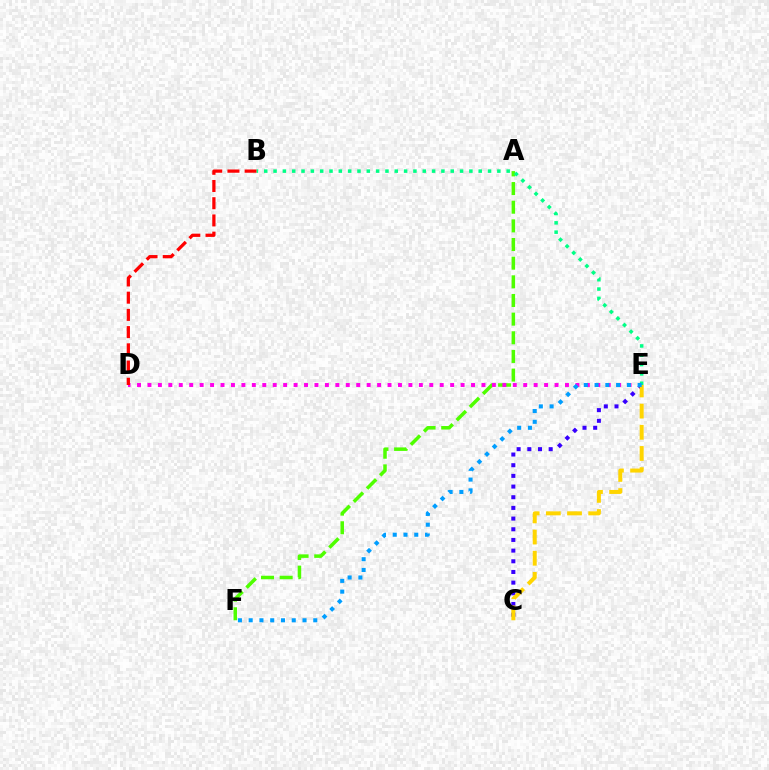{('C', 'E'): [{'color': '#3700ff', 'line_style': 'dotted', 'thickness': 2.9}, {'color': '#ffd500', 'line_style': 'dashed', 'thickness': 2.88}], ('A', 'F'): [{'color': '#4fff00', 'line_style': 'dashed', 'thickness': 2.53}], ('D', 'E'): [{'color': '#ff00ed', 'line_style': 'dotted', 'thickness': 2.84}], ('B', 'D'): [{'color': '#ff0000', 'line_style': 'dashed', 'thickness': 2.34}], ('B', 'E'): [{'color': '#00ff86', 'line_style': 'dotted', 'thickness': 2.53}], ('E', 'F'): [{'color': '#009eff', 'line_style': 'dotted', 'thickness': 2.93}]}